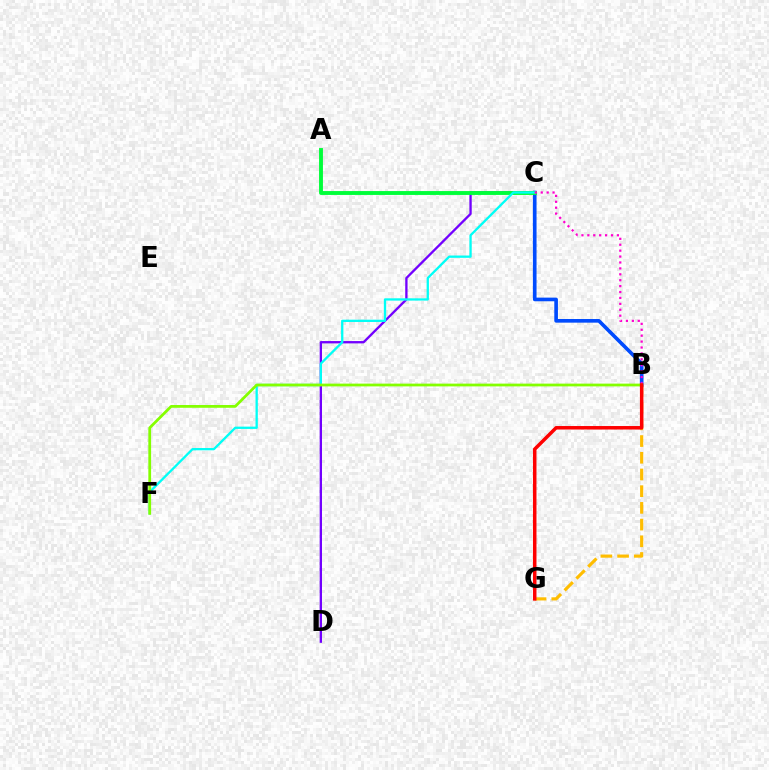{('C', 'D'): [{'color': '#7200ff', 'line_style': 'solid', 'thickness': 1.68}], ('B', 'C'): [{'color': '#004bff', 'line_style': 'solid', 'thickness': 2.62}, {'color': '#ff00cf', 'line_style': 'dotted', 'thickness': 1.61}], ('A', 'C'): [{'color': '#00ff39', 'line_style': 'solid', 'thickness': 2.79}], ('B', 'G'): [{'color': '#ffbd00', 'line_style': 'dashed', 'thickness': 2.27}, {'color': '#ff0000', 'line_style': 'solid', 'thickness': 2.52}], ('C', 'F'): [{'color': '#00fff6', 'line_style': 'solid', 'thickness': 1.65}], ('B', 'F'): [{'color': '#84ff00', 'line_style': 'solid', 'thickness': 1.99}]}